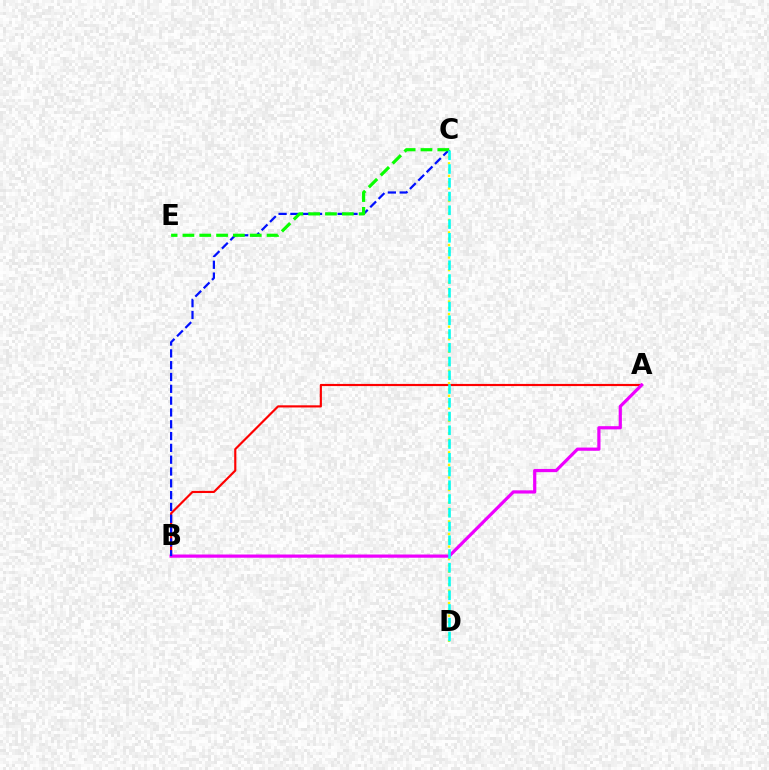{('A', 'B'): [{'color': '#ff0000', 'line_style': 'solid', 'thickness': 1.55}, {'color': '#ee00ff', 'line_style': 'solid', 'thickness': 2.31}], ('C', 'D'): [{'color': '#fcf500', 'line_style': 'dotted', 'thickness': 1.71}, {'color': '#00fff6', 'line_style': 'dashed', 'thickness': 1.87}], ('B', 'C'): [{'color': '#0010ff', 'line_style': 'dashed', 'thickness': 1.6}], ('C', 'E'): [{'color': '#08ff00', 'line_style': 'dashed', 'thickness': 2.29}]}